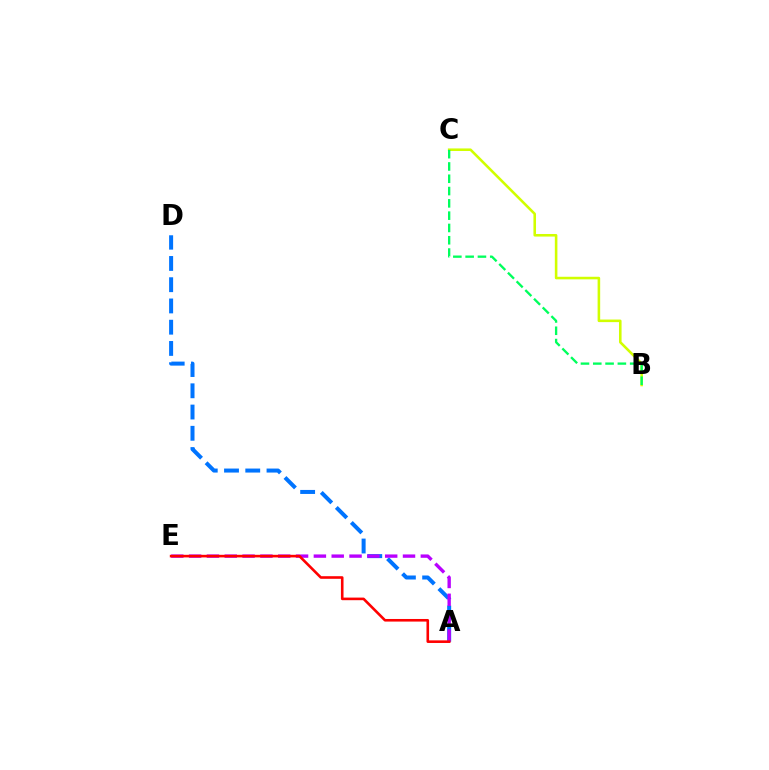{('A', 'D'): [{'color': '#0074ff', 'line_style': 'dashed', 'thickness': 2.89}], ('A', 'E'): [{'color': '#b900ff', 'line_style': 'dashed', 'thickness': 2.42}, {'color': '#ff0000', 'line_style': 'solid', 'thickness': 1.87}], ('B', 'C'): [{'color': '#d1ff00', 'line_style': 'solid', 'thickness': 1.85}, {'color': '#00ff5c', 'line_style': 'dashed', 'thickness': 1.67}]}